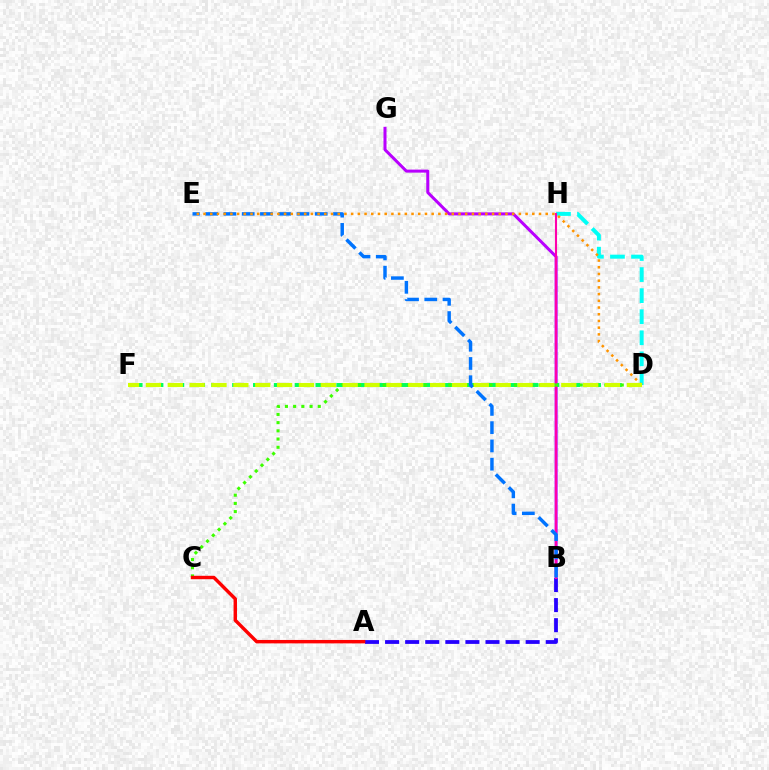{('A', 'B'): [{'color': '#2500ff', 'line_style': 'dashed', 'thickness': 2.73}], ('B', 'G'): [{'color': '#b900ff', 'line_style': 'solid', 'thickness': 2.18}], ('D', 'H'): [{'color': '#00fff6', 'line_style': 'dashed', 'thickness': 2.86}], ('D', 'F'): [{'color': '#00ff5c', 'line_style': 'dashed', 'thickness': 2.83}, {'color': '#d1ff00', 'line_style': 'dashed', 'thickness': 2.97}], ('B', 'H'): [{'color': '#ff00ac', 'line_style': 'solid', 'thickness': 1.52}], ('C', 'D'): [{'color': '#3dff00', 'line_style': 'dotted', 'thickness': 2.23}], ('B', 'E'): [{'color': '#0074ff', 'line_style': 'dashed', 'thickness': 2.48}], ('D', 'E'): [{'color': '#ff9400', 'line_style': 'dotted', 'thickness': 1.82}], ('A', 'C'): [{'color': '#ff0000', 'line_style': 'solid', 'thickness': 2.47}]}